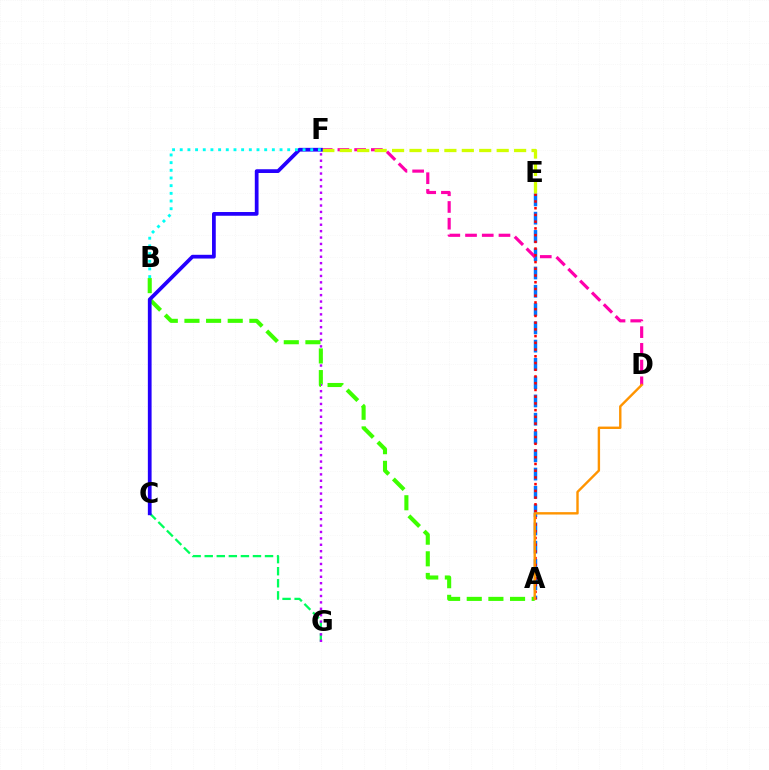{('A', 'E'): [{'color': '#0074ff', 'line_style': 'dashed', 'thickness': 2.48}, {'color': '#ff0000', 'line_style': 'dotted', 'thickness': 1.83}], ('D', 'F'): [{'color': '#ff00ac', 'line_style': 'dashed', 'thickness': 2.27}], ('C', 'G'): [{'color': '#00ff5c', 'line_style': 'dashed', 'thickness': 1.64}], ('F', 'G'): [{'color': '#b900ff', 'line_style': 'dotted', 'thickness': 1.74}], ('A', 'B'): [{'color': '#3dff00', 'line_style': 'dashed', 'thickness': 2.94}], ('E', 'F'): [{'color': '#d1ff00', 'line_style': 'dashed', 'thickness': 2.37}], ('C', 'F'): [{'color': '#2500ff', 'line_style': 'solid', 'thickness': 2.69}], ('A', 'D'): [{'color': '#ff9400', 'line_style': 'solid', 'thickness': 1.73}], ('B', 'F'): [{'color': '#00fff6', 'line_style': 'dotted', 'thickness': 2.09}]}